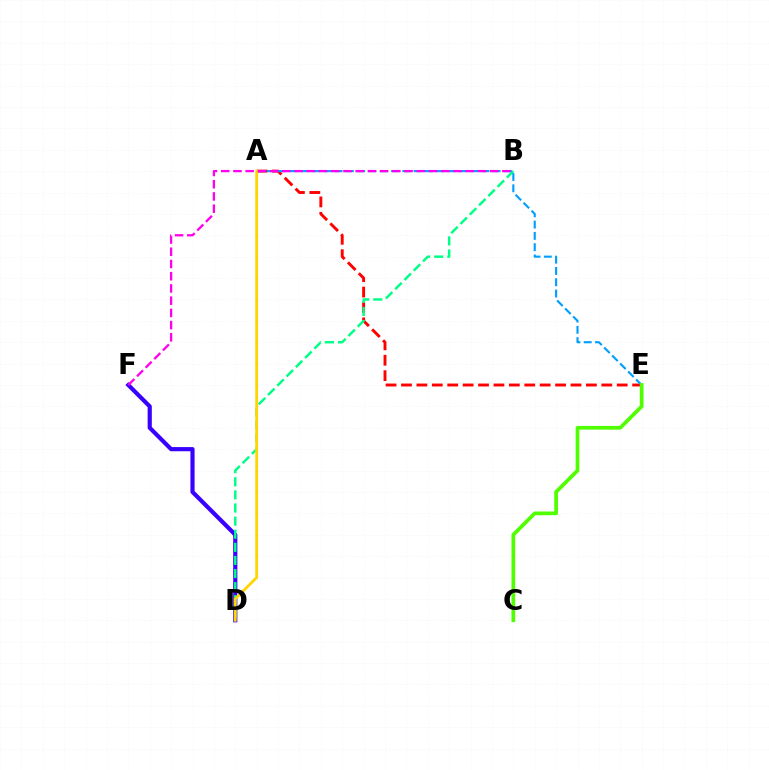{('D', 'F'): [{'color': '#3700ff', 'line_style': 'solid', 'thickness': 3.0}], ('A', 'E'): [{'color': '#ff0000', 'line_style': 'dashed', 'thickness': 2.09}, {'color': '#009eff', 'line_style': 'dashed', 'thickness': 1.53}], ('B', 'D'): [{'color': '#00ff86', 'line_style': 'dashed', 'thickness': 1.78}], ('C', 'E'): [{'color': '#4fff00', 'line_style': 'solid', 'thickness': 2.67}], ('A', 'D'): [{'color': '#ffd500', 'line_style': 'solid', 'thickness': 2.01}], ('B', 'F'): [{'color': '#ff00ed', 'line_style': 'dashed', 'thickness': 1.66}]}